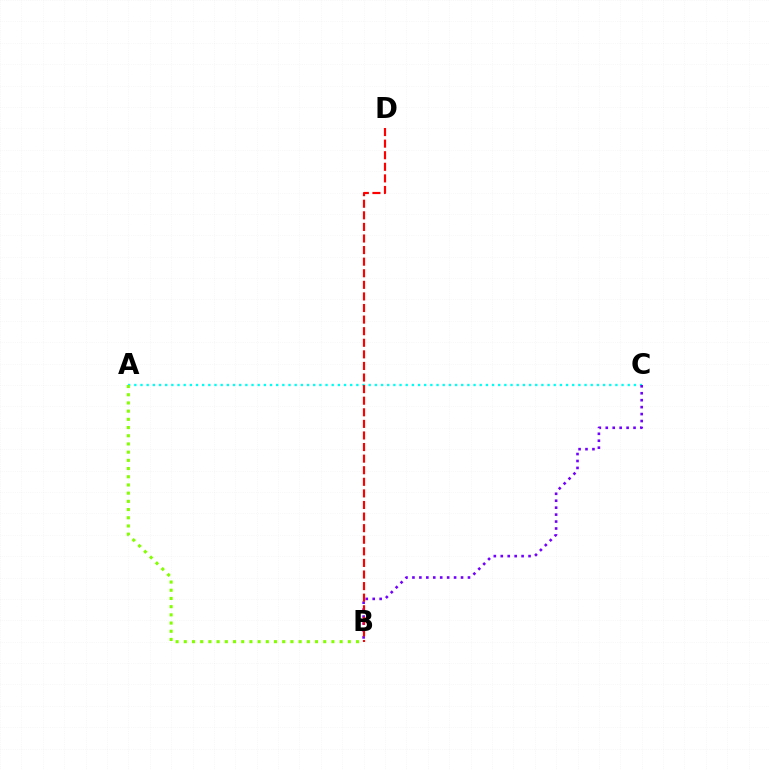{('A', 'C'): [{'color': '#00fff6', 'line_style': 'dotted', 'thickness': 1.68}], ('B', 'C'): [{'color': '#7200ff', 'line_style': 'dotted', 'thickness': 1.89}], ('A', 'B'): [{'color': '#84ff00', 'line_style': 'dotted', 'thickness': 2.23}], ('B', 'D'): [{'color': '#ff0000', 'line_style': 'dashed', 'thickness': 1.57}]}